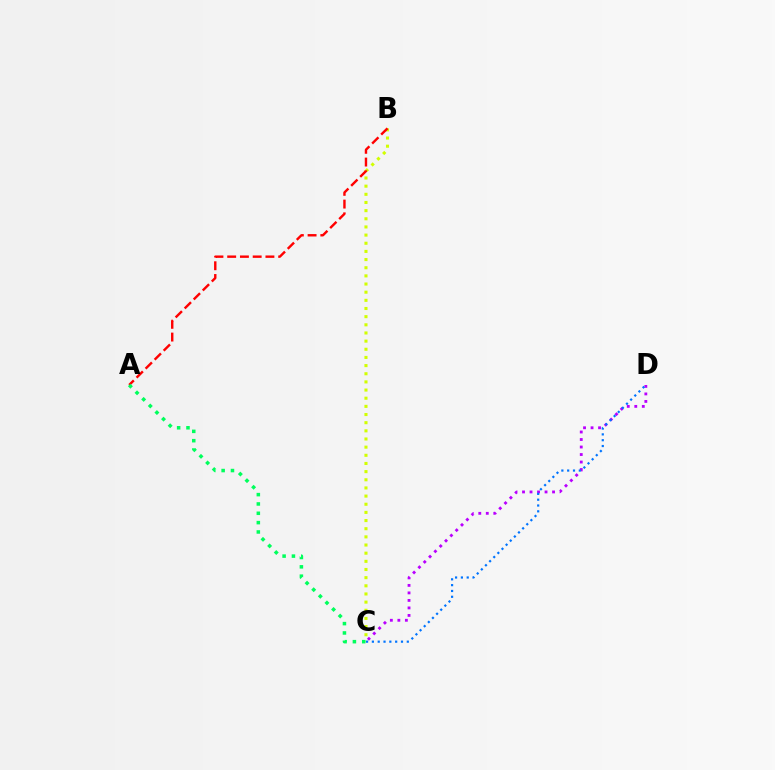{('C', 'D'): [{'color': '#b900ff', 'line_style': 'dotted', 'thickness': 2.04}, {'color': '#0074ff', 'line_style': 'dotted', 'thickness': 1.58}], ('B', 'C'): [{'color': '#d1ff00', 'line_style': 'dotted', 'thickness': 2.22}], ('A', 'B'): [{'color': '#ff0000', 'line_style': 'dashed', 'thickness': 1.73}], ('A', 'C'): [{'color': '#00ff5c', 'line_style': 'dotted', 'thickness': 2.54}]}